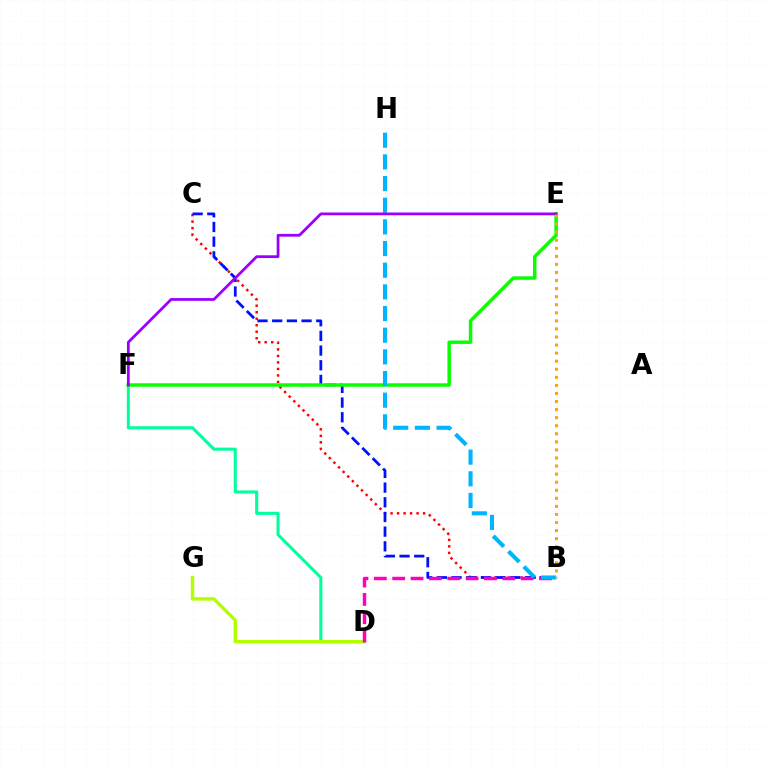{('B', 'C'): [{'color': '#ff0000', 'line_style': 'dotted', 'thickness': 1.77}, {'color': '#0010ff', 'line_style': 'dashed', 'thickness': 1.99}], ('D', 'F'): [{'color': '#00ff9d', 'line_style': 'solid', 'thickness': 2.21}], ('D', 'G'): [{'color': '#b3ff00', 'line_style': 'solid', 'thickness': 2.45}], ('B', 'D'): [{'color': '#ff00bd', 'line_style': 'dashed', 'thickness': 2.49}], ('E', 'F'): [{'color': '#08ff00', 'line_style': 'solid', 'thickness': 2.49}, {'color': '#9b00ff', 'line_style': 'solid', 'thickness': 1.99}], ('B', 'H'): [{'color': '#00b5ff', 'line_style': 'dashed', 'thickness': 2.94}], ('B', 'E'): [{'color': '#ffa500', 'line_style': 'dotted', 'thickness': 2.19}]}